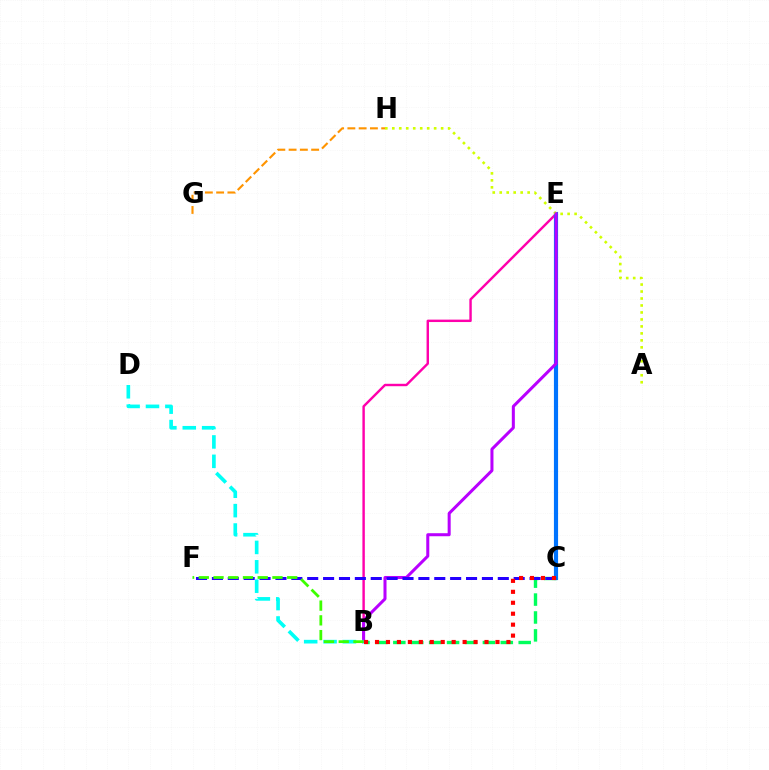{('B', 'E'): [{'color': '#ff00ac', 'line_style': 'solid', 'thickness': 1.74}, {'color': '#b900ff', 'line_style': 'solid', 'thickness': 2.18}], ('C', 'E'): [{'color': '#0074ff', 'line_style': 'solid', 'thickness': 2.99}], ('A', 'H'): [{'color': '#d1ff00', 'line_style': 'dotted', 'thickness': 1.9}], ('B', 'C'): [{'color': '#00ff5c', 'line_style': 'dashed', 'thickness': 2.43}, {'color': '#ff0000', 'line_style': 'dotted', 'thickness': 2.98}], ('C', 'F'): [{'color': '#2500ff', 'line_style': 'dashed', 'thickness': 2.16}], ('B', 'D'): [{'color': '#00fff6', 'line_style': 'dashed', 'thickness': 2.63}], ('B', 'F'): [{'color': '#3dff00', 'line_style': 'dashed', 'thickness': 2.0}], ('G', 'H'): [{'color': '#ff9400', 'line_style': 'dashed', 'thickness': 1.53}]}